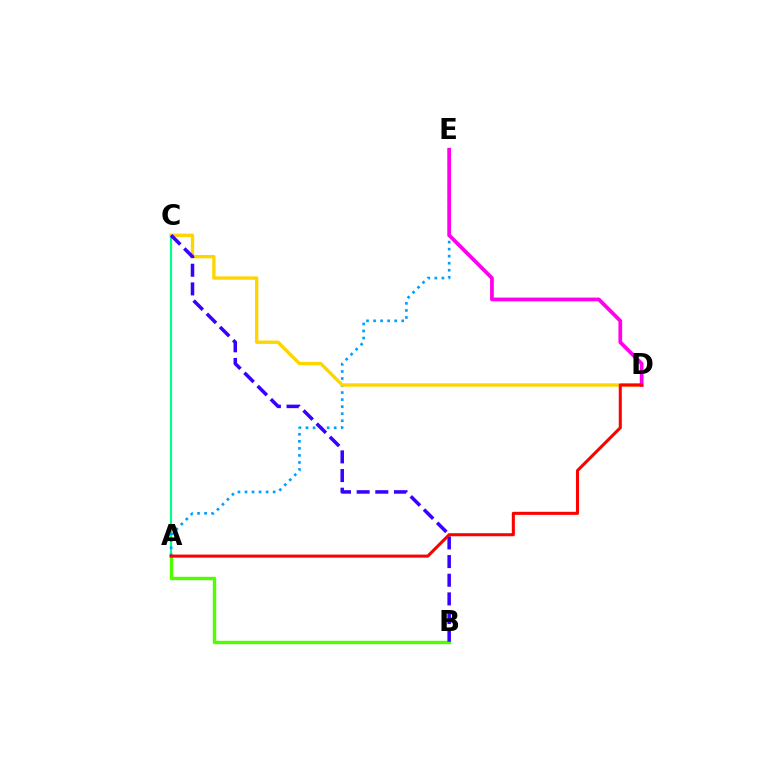{('A', 'C'): [{'color': '#00ff86', 'line_style': 'solid', 'thickness': 1.54}], ('A', 'B'): [{'color': '#4fff00', 'line_style': 'solid', 'thickness': 2.44}], ('A', 'E'): [{'color': '#009eff', 'line_style': 'dotted', 'thickness': 1.91}], ('C', 'D'): [{'color': '#ffd500', 'line_style': 'solid', 'thickness': 2.42}], ('D', 'E'): [{'color': '#ff00ed', 'line_style': 'solid', 'thickness': 2.69}], ('B', 'C'): [{'color': '#3700ff', 'line_style': 'dashed', 'thickness': 2.53}], ('A', 'D'): [{'color': '#ff0000', 'line_style': 'solid', 'thickness': 2.2}]}